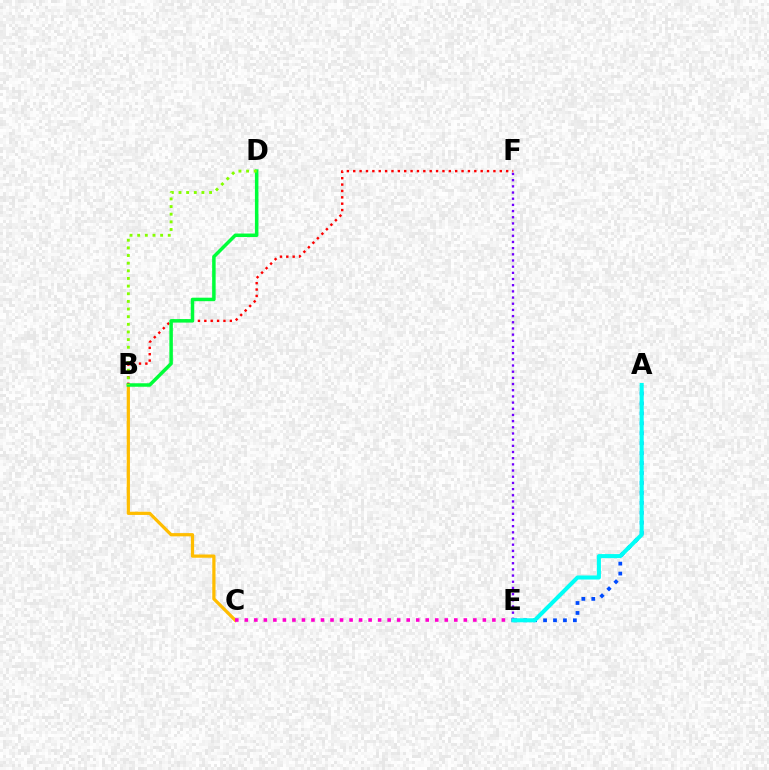{('B', 'C'): [{'color': '#ffbd00', 'line_style': 'solid', 'thickness': 2.33}], ('B', 'F'): [{'color': '#ff0000', 'line_style': 'dotted', 'thickness': 1.73}], ('A', 'E'): [{'color': '#004bff', 'line_style': 'dotted', 'thickness': 2.7}, {'color': '#00fff6', 'line_style': 'solid', 'thickness': 2.92}], ('E', 'F'): [{'color': '#7200ff', 'line_style': 'dotted', 'thickness': 1.68}], ('C', 'E'): [{'color': '#ff00cf', 'line_style': 'dotted', 'thickness': 2.59}], ('B', 'D'): [{'color': '#00ff39', 'line_style': 'solid', 'thickness': 2.52}, {'color': '#84ff00', 'line_style': 'dotted', 'thickness': 2.08}]}